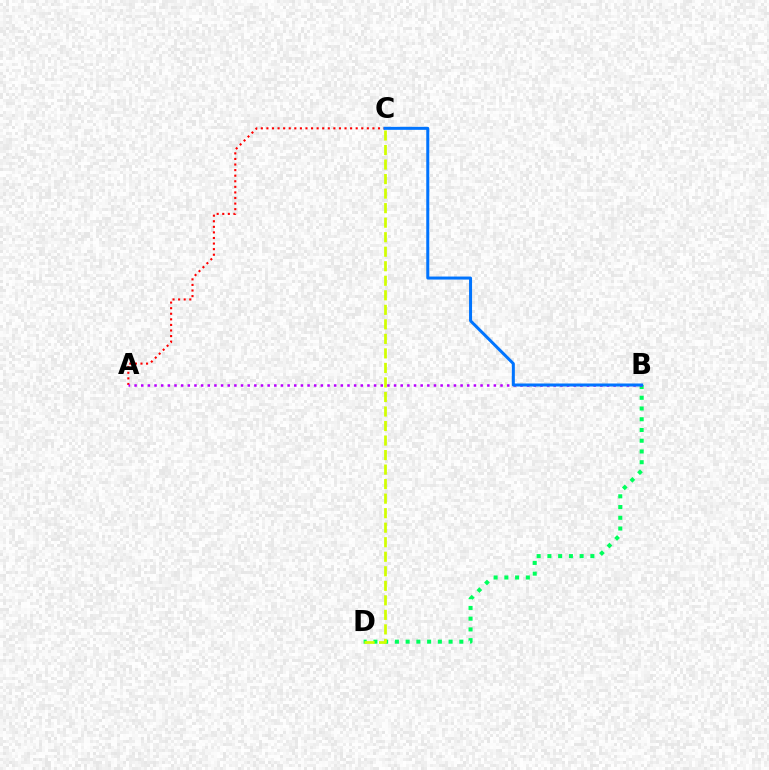{('B', 'D'): [{'color': '#00ff5c', 'line_style': 'dotted', 'thickness': 2.92}], ('A', 'C'): [{'color': '#ff0000', 'line_style': 'dotted', 'thickness': 1.52}], ('C', 'D'): [{'color': '#d1ff00', 'line_style': 'dashed', 'thickness': 1.97}], ('A', 'B'): [{'color': '#b900ff', 'line_style': 'dotted', 'thickness': 1.81}], ('B', 'C'): [{'color': '#0074ff', 'line_style': 'solid', 'thickness': 2.16}]}